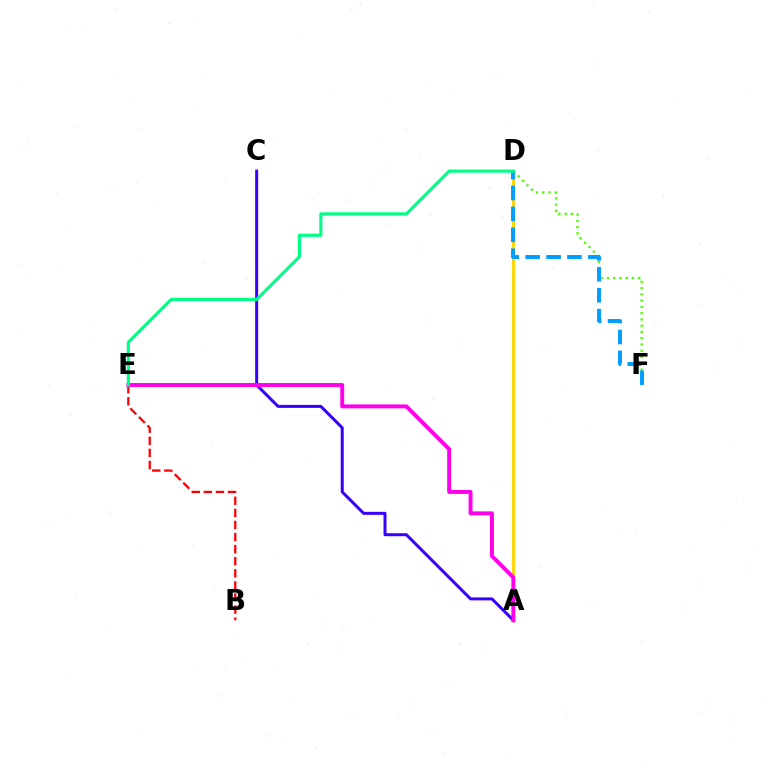{('A', 'D'): [{'color': '#ffd500', 'line_style': 'solid', 'thickness': 2.07}], ('A', 'C'): [{'color': '#3700ff', 'line_style': 'solid', 'thickness': 2.16}], ('B', 'E'): [{'color': '#ff0000', 'line_style': 'dashed', 'thickness': 1.64}], ('D', 'F'): [{'color': '#4fff00', 'line_style': 'dotted', 'thickness': 1.7}, {'color': '#009eff', 'line_style': 'dashed', 'thickness': 2.84}], ('A', 'E'): [{'color': '#ff00ed', 'line_style': 'solid', 'thickness': 2.83}], ('D', 'E'): [{'color': '#00ff86', 'line_style': 'solid', 'thickness': 2.25}]}